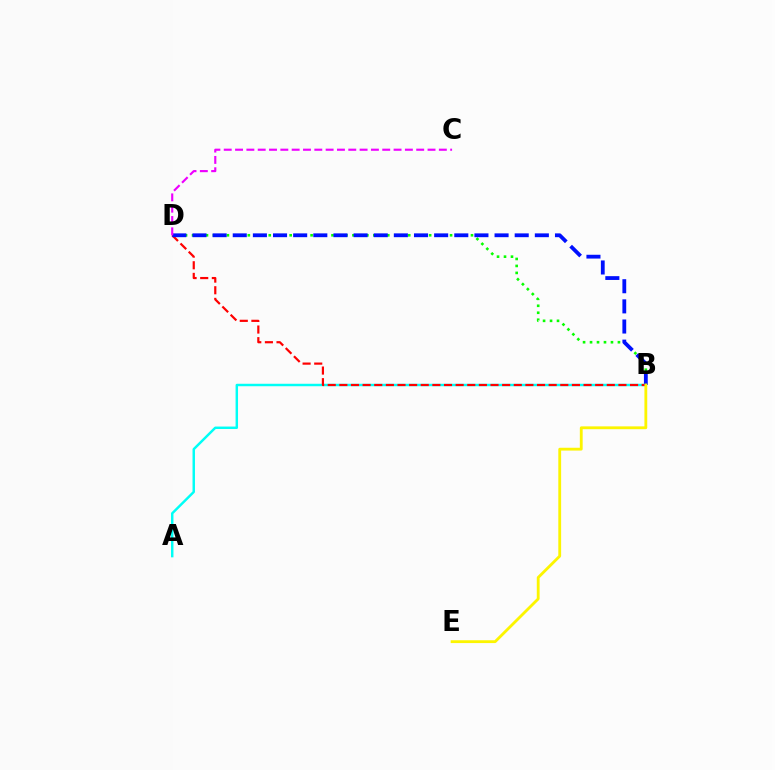{('A', 'B'): [{'color': '#00fff6', 'line_style': 'solid', 'thickness': 1.77}], ('B', 'D'): [{'color': '#08ff00', 'line_style': 'dotted', 'thickness': 1.89}, {'color': '#ff0000', 'line_style': 'dashed', 'thickness': 1.58}, {'color': '#0010ff', 'line_style': 'dashed', 'thickness': 2.74}], ('C', 'D'): [{'color': '#ee00ff', 'line_style': 'dashed', 'thickness': 1.54}], ('B', 'E'): [{'color': '#fcf500', 'line_style': 'solid', 'thickness': 2.03}]}